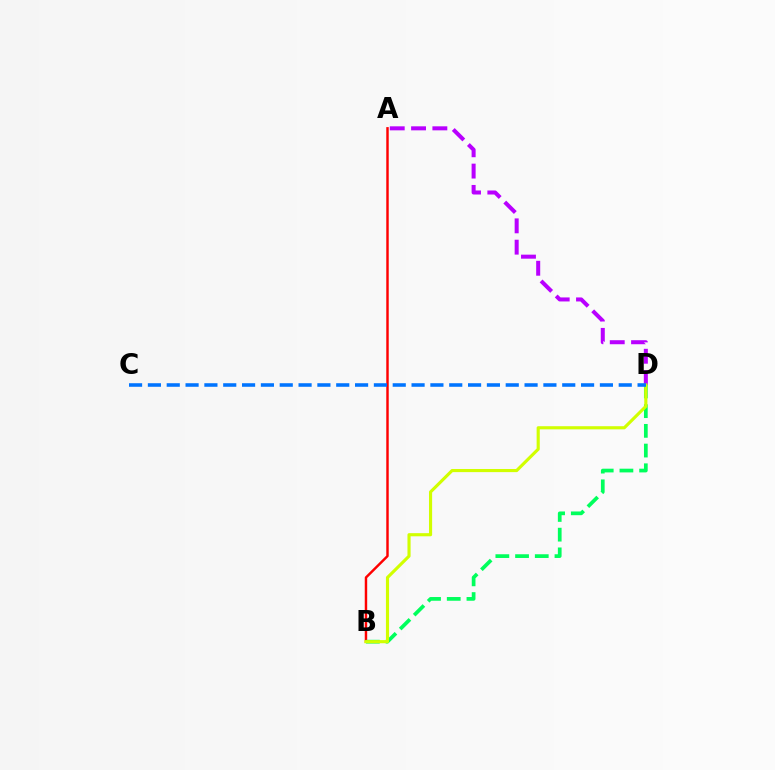{('A', 'B'): [{'color': '#ff0000', 'line_style': 'solid', 'thickness': 1.76}], ('B', 'D'): [{'color': '#00ff5c', 'line_style': 'dashed', 'thickness': 2.68}, {'color': '#d1ff00', 'line_style': 'solid', 'thickness': 2.25}], ('A', 'D'): [{'color': '#b900ff', 'line_style': 'dashed', 'thickness': 2.9}], ('C', 'D'): [{'color': '#0074ff', 'line_style': 'dashed', 'thickness': 2.56}]}